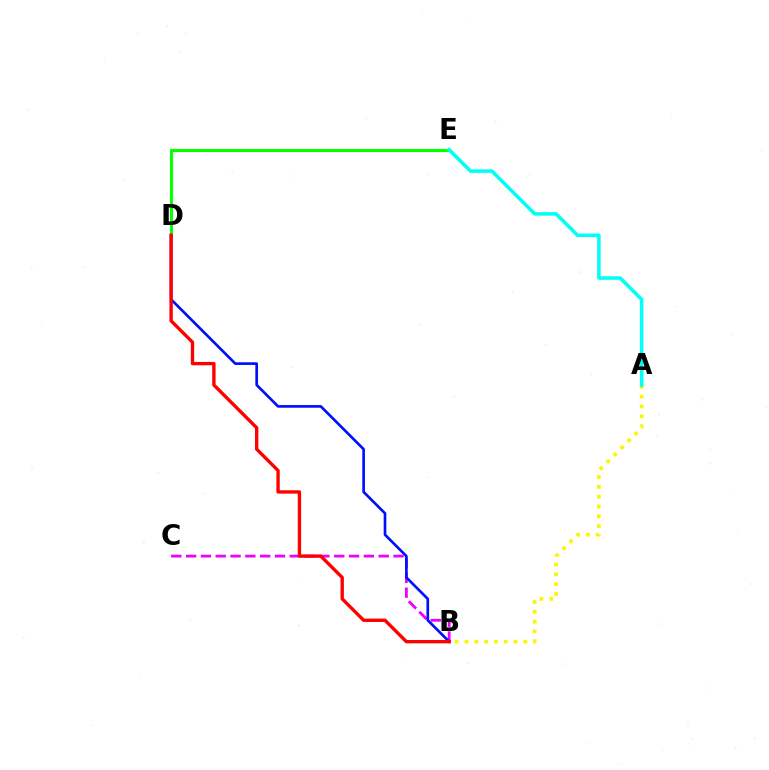{('B', 'C'): [{'color': '#ee00ff', 'line_style': 'dashed', 'thickness': 2.01}], ('A', 'B'): [{'color': '#fcf500', 'line_style': 'dotted', 'thickness': 2.67}], ('D', 'E'): [{'color': '#08ff00', 'line_style': 'solid', 'thickness': 2.25}], ('B', 'D'): [{'color': '#0010ff', 'line_style': 'solid', 'thickness': 1.93}, {'color': '#ff0000', 'line_style': 'solid', 'thickness': 2.42}], ('A', 'E'): [{'color': '#00fff6', 'line_style': 'solid', 'thickness': 2.55}]}